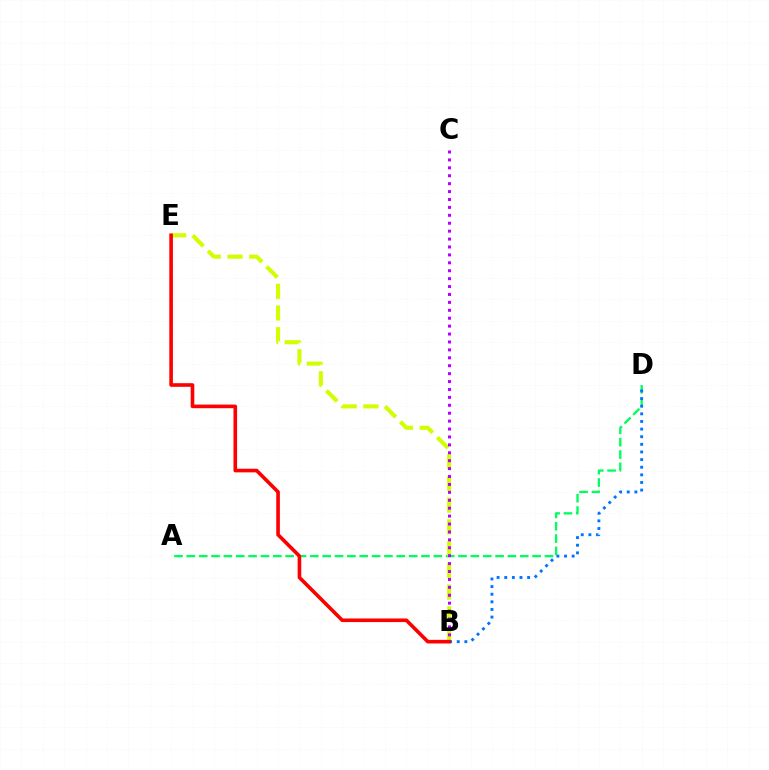{('A', 'D'): [{'color': '#00ff5c', 'line_style': 'dashed', 'thickness': 1.68}], ('B', 'E'): [{'color': '#d1ff00', 'line_style': 'dashed', 'thickness': 2.95}, {'color': '#ff0000', 'line_style': 'solid', 'thickness': 2.61}], ('B', 'C'): [{'color': '#b900ff', 'line_style': 'dotted', 'thickness': 2.15}], ('B', 'D'): [{'color': '#0074ff', 'line_style': 'dotted', 'thickness': 2.07}]}